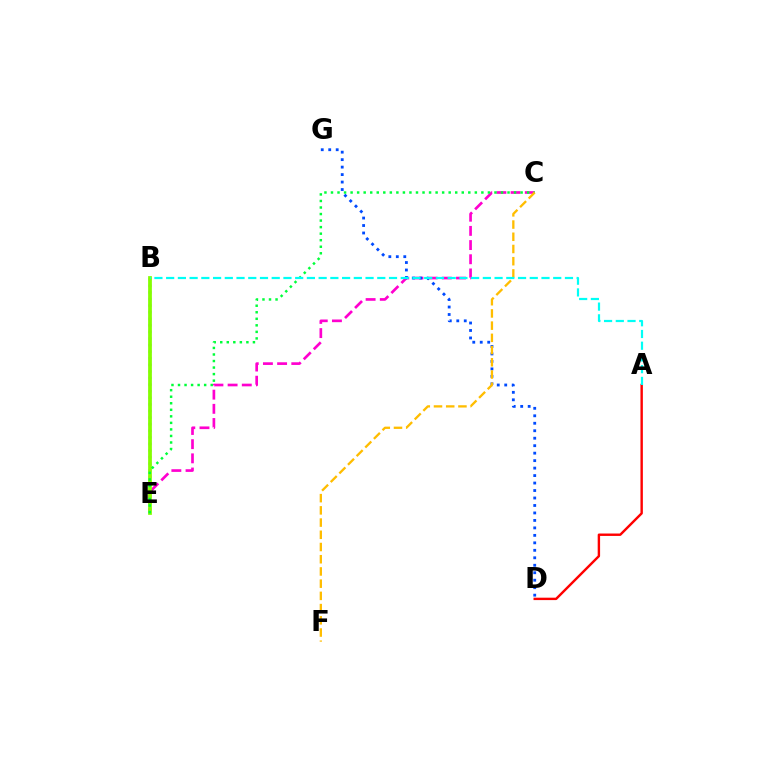{('B', 'E'): [{'color': '#7200ff', 'line_style': 'dotted', 'thickness': 1.79}, {'color': '#84ff00', 'line_style': 'solid', 'thickness': 2.7}], ('C', 'E'): [{'color': '#ff00cf', 'line_style': 'dashed', 'thickness': 1.93}, {'color': '#00ff39', 'line_style': 'dotted', 'thickness': 1.78}], ('A', 'D'): [{'color': '#ff0000', 'line_style': 'solid', 'thickness': 1.74}], ('D', 'G'): [{'color': '#004bff', 'line_style': 'dotted', 'thickness': 2.03}], ('C', 'F'): [{'color': '#ffbd00', 'line_style': 'dashed', 'thickness': 1.66}], ('A', 'B'): [{'color': '#00fff6', 'line_style': 'dashed', 'thickness': 1.59}]}